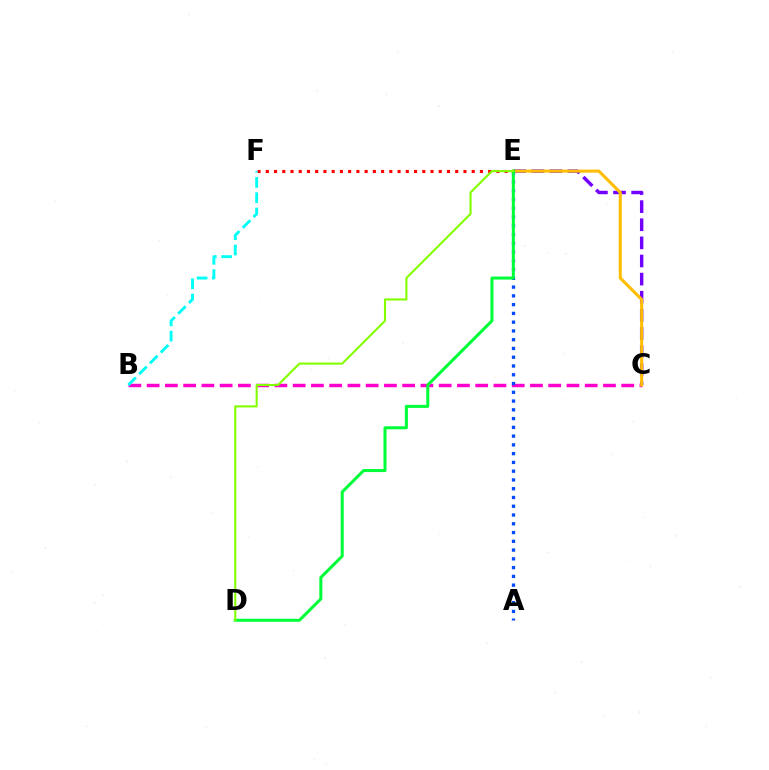{('B', 'C'): [{'color': '#ff00cf', 'line_style': 'dashed', 'thickness': 2.48}], ('E', 'F'): [{'color': '#ff0000', 'line_style': 'dotted', 'thickness': 2.24}], ('C', 'E'): [{'color': '#7200ff', 'line_style': 'dashed', 'thickness': 2.46}, {'color': '#ffbd00', 'line_style': 'solid', 'thickness': 2.19}], ('A', 'E'): [{'color': '#004bff', 'line_style': 'dotted', 'thickness': 2.38}], ('D', 'E'): [{'color': '#00ff39', 'line_style': 'solid', 'thickness': 2.18}, {'color': '#84ff00', 'line_style': 'solid', 'thickness': 1.51}], ('B', 'F'): [{'color': '#00fff6', 'line_style': 'dashed', 'thickness': 2.08}]}